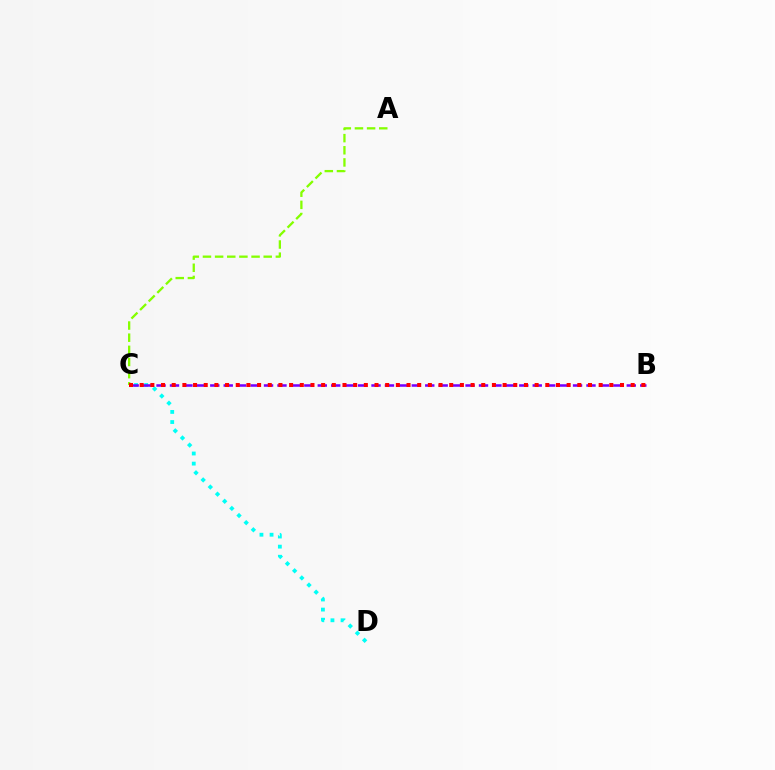{('C', 'D'): [{'color': '#00fff6', 'line_style': 'dotted', 'thickness': 2.75}], ('B', 'C'): [{'color': '#7200ff', 'line_style': 'dashed', 'thickness': 1.83}, {'color': '#ff0000', 'line_style': 'dotted', 'thickness': 2.9}], ('A', 'C'): [{'color': '#84ff00', 'line_style': 'dashed', 'thickness': 1.65}]}